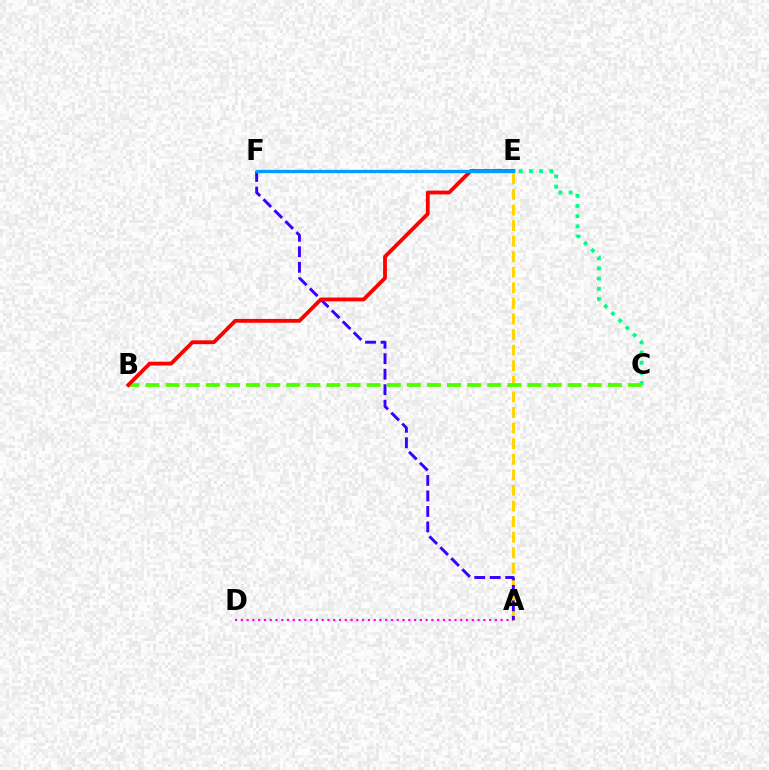{('A', 'D'): [{'color': '#ff00ed', 'line_style': 'dotted', 'thickness': 1.57}], ('A', 'E'): [{'color': '#ffd500', 'line_style': 'dashed', 'thickness': 2.12}], ('A', 'F'): [{'color': '#3700ff', 'line_style': 'dashed', 'thickness': 2.1}], ('C', 'E'): [{'color': '#00ff86', 'line_style': 'dotted', 'thickness': 2.77}], ('B', 'C'): [{'color': '#4fff00', 'line_style': 'dashed', 'thickness': 2.73}], ('B', 'E'): [{'color': '#ff0000', 'line_style': 'solid', 'thickness': 2.75}], ('E', 'F'): [{'color': '#009eff', 'line_style': 'solid', 'thickness': 2.4}]}